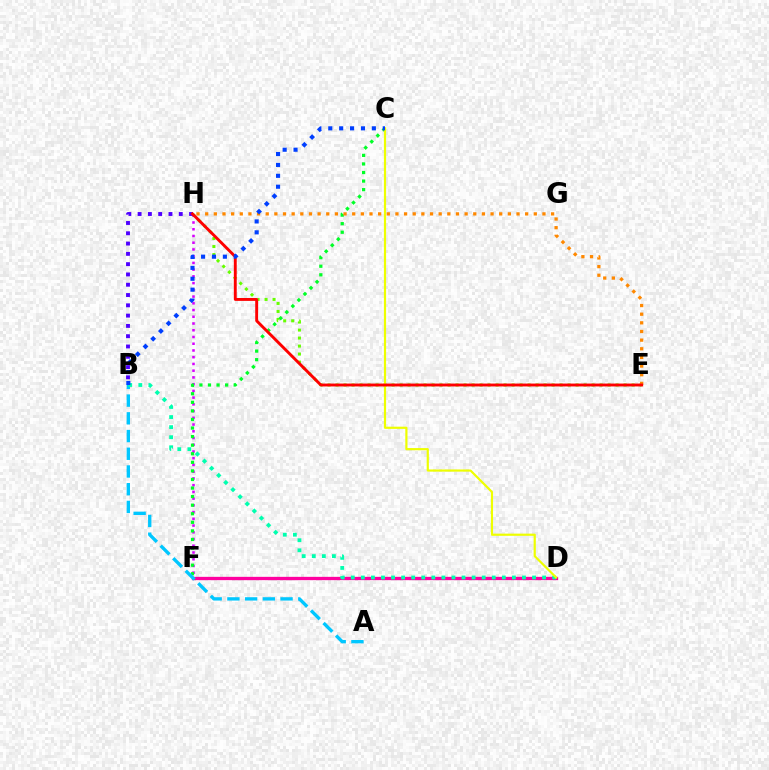{('F', 'H'): [{'color': '#d600ff', 'line_style': 'dotted', 'thickness': 1.83}], ('D', 'F'): [{'color': '#ff00a0', 'line_style': 'solid', 'thickness': 2.38}], ('E', 'H'): [{'color': '#66ff00', 'line_style': 'dotted', 'thickness': 2.17}, {'color': '#ff8800', 'line_style': 'dotted', 'thickness': 2.35}, {'color': '#ff0000', 'line_style': 'solid', 'thickness': 2.08}], ('C', 'F'): [{'color': '#00ff27', 'line_style': 'dotted', 'thickness': 2.33}], ('A', 'B'): [{'color': '#00c7ff', 'line_style': 'dashed', 'thickness': 2.41}], ('B', 'D'): [{'color': '#00ffaf', 'line_style': 'dotted', 'thickness': 2.74}], ('B', 'H'): [{'color': '#4f00ff', 'line_style': 'dotted', 'thickness': 2.8}], ('C', 'D'): [{'color': '#eeff00', 'line_style': 'solid', 'thickness': 1.58}], ('B', 'C'): [{'color': '#003fff', 'line_style': 'dotted', 'thickness': 2.96}]}